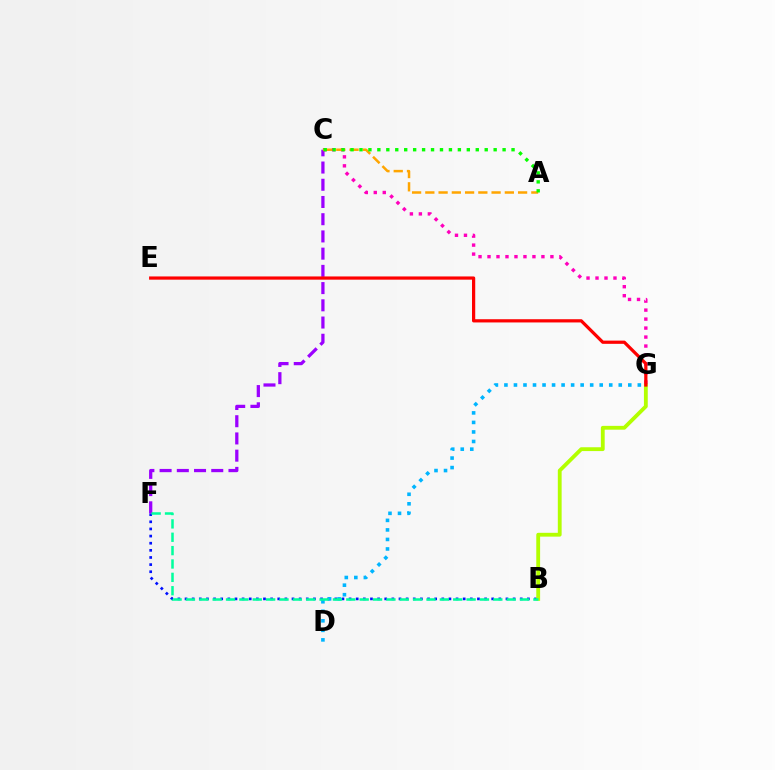{('B', 'F'): [{'color': '#0010ff', 'line_style': 'dotted', 'thickness': 1.94}, {'color': '#00ff9d', 'line_style': 'dashed', 'thickness': 1.82}], ('D', 'G'): [{'color': '#00b5ff', 'line_style': 'dotted', 'thickness': 2.59}], ('C', 'F'): [{'color': '#9b00ff', 'line_style': 'dashed', 'thickness': 2.34}], ('B', 'G'): [{'color': '#b3ff00', 'line_style': 'solid', 'thickness': 2.75}], ('C', 'G'): [{'color': '#ff00bd', 'line_style': 'dotted', 'thickness': 2.44}], ('A', 'C'): [{'color': '#ffa500', 'line_style': 'dashed', 'thickness': 1.8}, {'color': '#08ff00', 'line_style': 'dotted', 'thickness': 2.43}], ('E', 'G'): [{'color': '#ff0000', 'line_style': 'solid', 'thickness': 2.32}]}